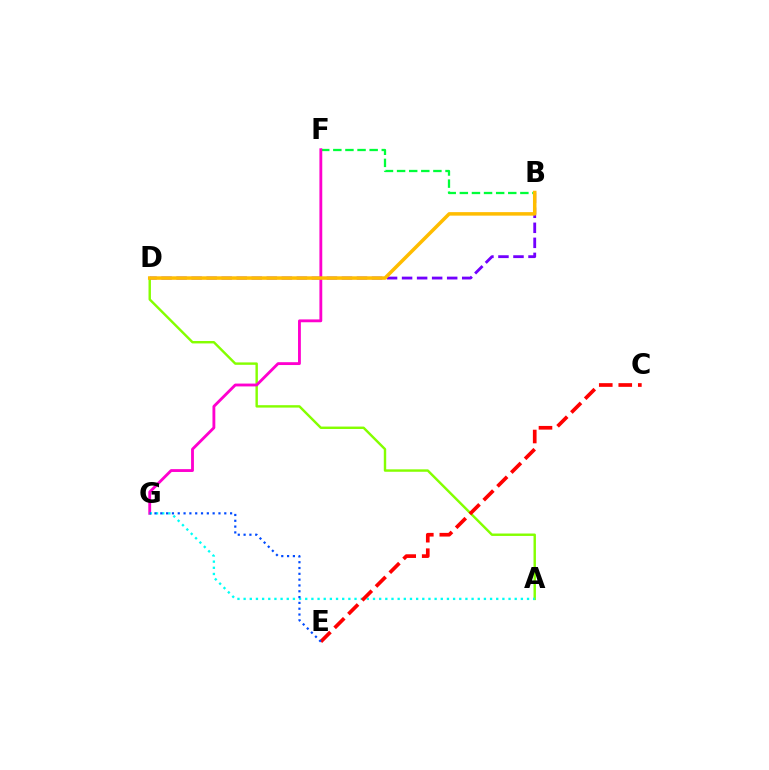{('B', 'F'): [{'color': '#00ff39', 'line_style': 'dashed', 'thickness': 1.64}], ('A', 'D'): [{'color': '#84ff00', 'line_style': 'solid', 'thickness': 1.74}], ('F', 'G'): [{'color': '#ff00cf', 'line_style': 'solid', 'thickness': 2.05}], ('B', 'D'): [{'color': '#7200ff', 'line_style': 'dashed', 'thickness': 2.04}, {'color': '#ffbd00', 'line_style': 'solid', 'thickness': 2.52}], ('A', 'G'): [{'color': '#00fff6', 'line_style': 'dotted', 'thickness': 1.67}], ('C', 'E'): [{'color': '#ff0000', 'line_style': 'dashed', 'thickness': 2.65}], ('E', 'G'): [{'color': '#004bff', 'line_style': 'dotted', 'thickness': 1.58}]}